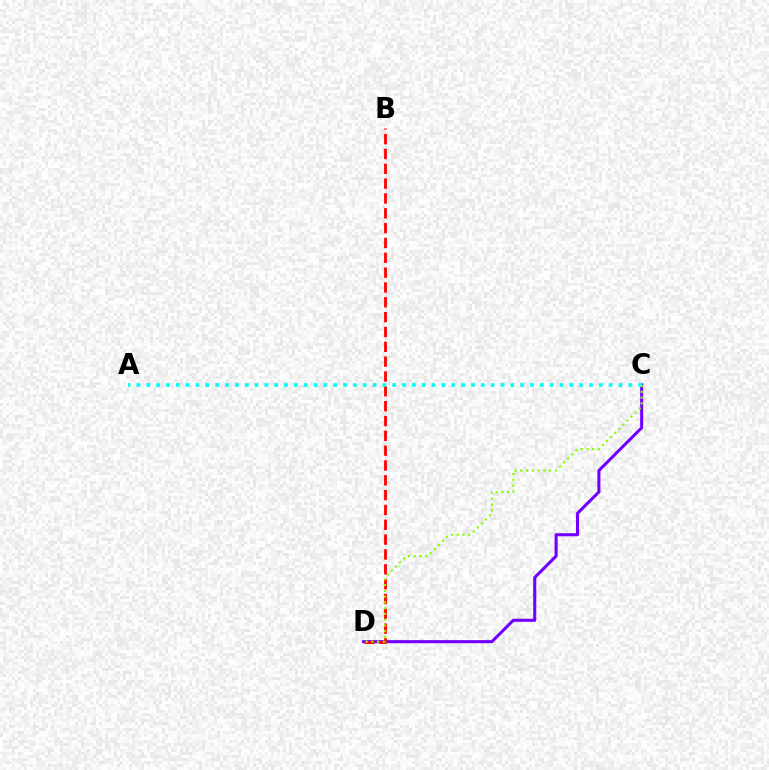{('C', 'D'): [{'color': '#7200ff', 'line_style': 'solid', 'thickness': 2.22}, {'color': '#84ff00', 'line_style': 'dotted', 'thickness': 1.57}], ('B', 'D'): [{'color': '#ff0000', 'line_style': 'dashed', 'thickness': 2.02}], ('A', 'C'): [{'color': '#00fff6', 'line_style': 'dotted', 'thickness': 2.67}]}